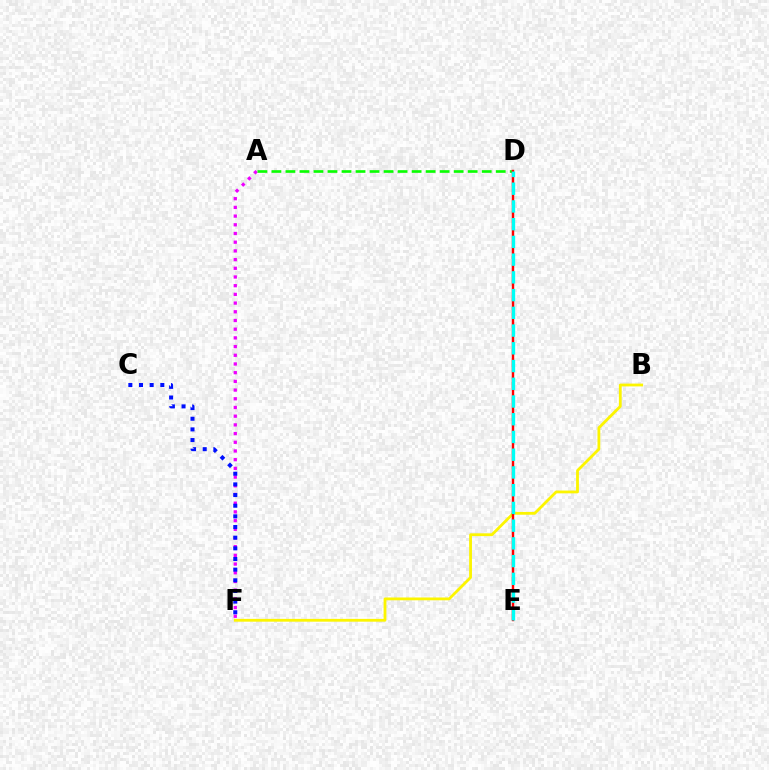{('A', 'F'): [{'color': '#ee00ff', 'line_style': 'dotted', 'thickness': 2.36}], ('C', 'F'): [{'color': '#0010ff', 'line_style': 'dotted', 'thickness': 2.9}], ('B', 'F'): [{'color': '#fcf500', 'line_style': 'solid', 'thickness': 2.02}], ('A', 'D'): [{'color': '#08ff00', 'line_style': 'dashed', 'thickness': 1.9}], ('D', 'E'): [{'color': '#ff0000', 'line_style': 'solid', 'thickness': 1.74}, {'color': '#00fff6', 'line_style': 'dashed', 'thickness': 2.41}]}